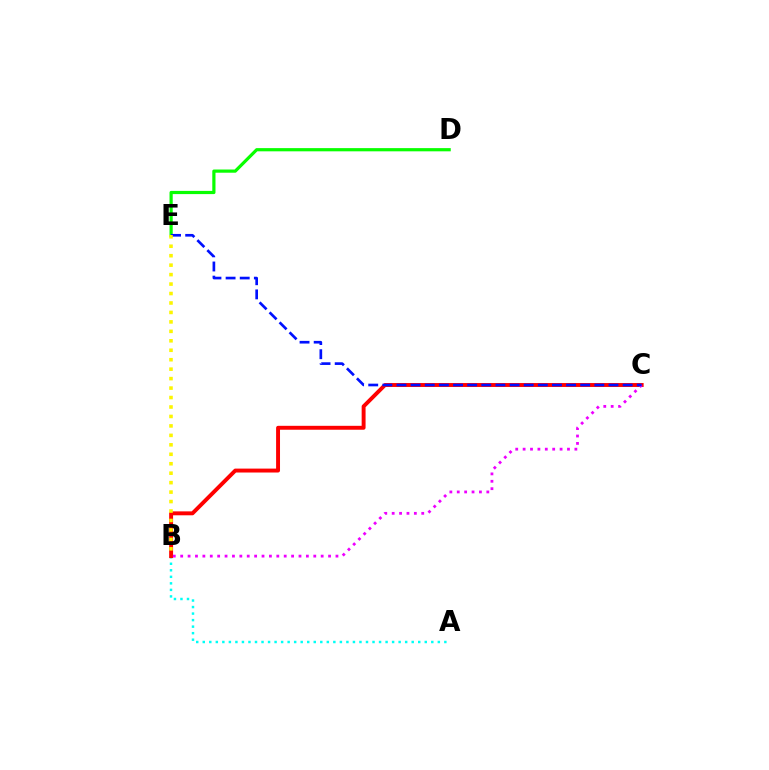{('D', 'E'): [{'color': '#08ff00', 'line_style': 'solid', 'thickness': 2.3}], ('A', 'B'): [{'color': '#00fff6', 'line_style': 'dotted', 'thickness': 1.77}], ('B', 'C'): [{'color': '#ff0000', 'line_style': 'solid', 'thickness': 2.82}, {'color': '#ee00ff', 'line_style': 'dotted', 'thickness': 2.01}], ('C', 'E'): [{'color': '#0010ff', 'line_style': 'dashed', 'thickness': 1.92}], ('B', 'E'): [{'color': '#fcf500', 'line_style': 'dotted', 'thickness': 2.57}]}